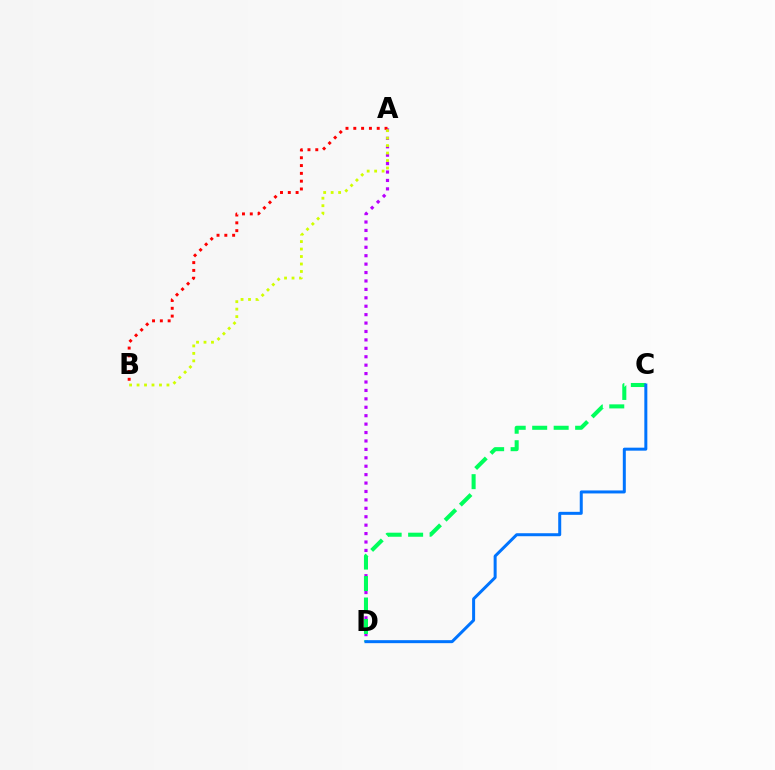{('A', 'D'): [{'color': '#b900ff', 'line_style': 'dotted', 'thickness': 2.29}], ('A', 'B'): [{'color': '#ff0000', 'line_style': 'dotted', 'thickness': 2.12}, {'color': '#d1ff00', 'line_style': 'dotted', 'thickness': 2.03}], ('C', 'D'): [{'color': '#00ff5c', 'line_style': 'dashed', 'thickness': 2.92}, {'color': '#0074ff', 'line_style': 'solid', 'thickness': 2.16}]}